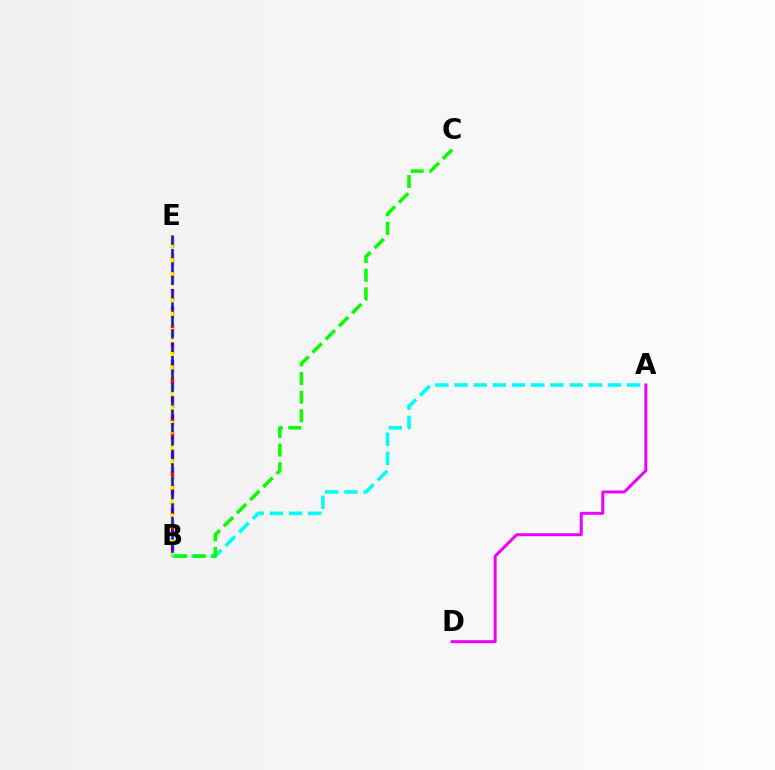{('B', 'E'): [{'color': '#ff0000', 'line_style': 'dashed', 'thickness': 2.42}, {'color': '#fcf500', 'line_style': 'dashed', 'thickness': 2.52}, {'color': '#0010ff', 'line_style': 'dashed', 'thickness': 1.82}], ('A', 'D'): [{'color': '#ee00ff', 'line_style': 'solid', 'thickness': 2.15}], ('A', 'B'): [{'color': '#00fff6', 'line_style': 'dashed', 'thickness': 2.61}], ('B', 'C'): [{'color': '#08ff00', 'line_style': 'dashed', 'thickness': 2.53}]}